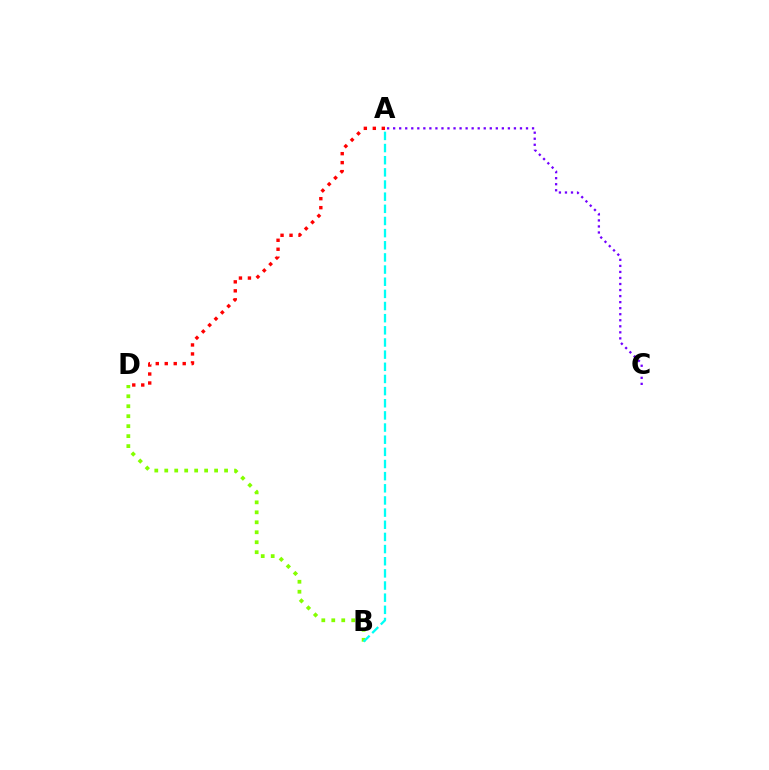{('B', 'D'): [{'color': '#84ff00', 'line_style': 'dotted', 'thickness': 2.71}], ('A', 'D'): [{'color': '#ff0000', 'line_style': 'dotted', 'thickness': 2.44}], ('A', 'C'): [{'color': '#7200ff', 'line_style': 'dotted', 'thickness': 1.64}], ('A', 'B'): [{'color': '#00fff6', 'line_style': 'dashed', 'thickness': 1.65}]}